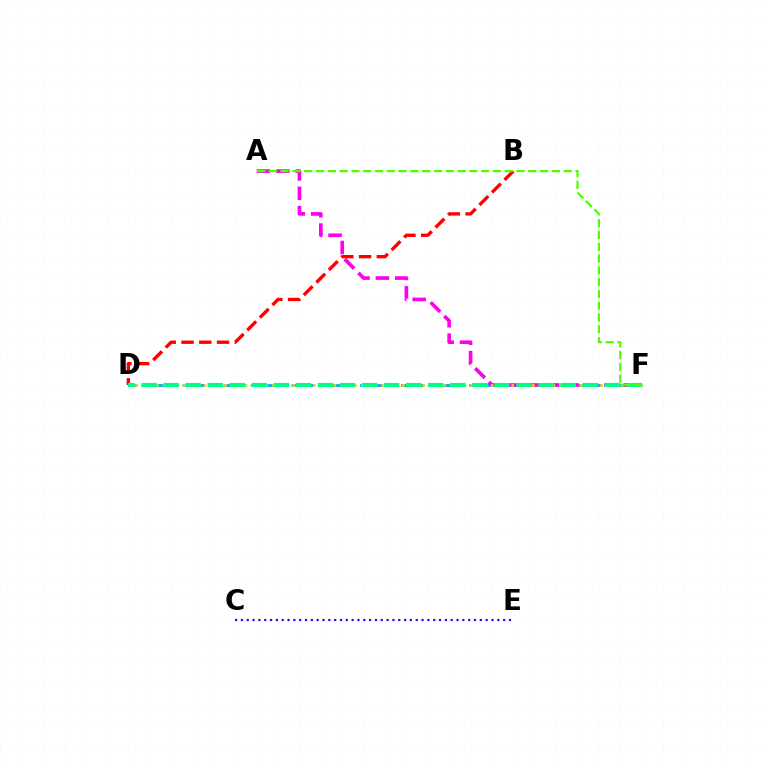{('C', 'E'): [{'color': '#3700ff', 'line_style': 'dotted', 'thickness': 1.58}], ('D', 'F'): [{'color': '#009eff', 'line_style': 'dashed', 'thickness': 1.85}, {'color': '#ffd500', 'line_style': 'dotted', 'thickness': 1.86}, {'color': '#00ff86', 'line_style': 'dashed', 'thickness': 3.0}], ('A', 'F'): [{'color': '#ff00ed', 'line_style': 'dashed', 'thickness': 2.64}, {'color': '#4fff00', 'line_style': 'dashed', 'thickness': 1.6}], ('B', 'D'): [{'color': '#ff0000', 'line_style': 'dashed', 'thickness': 2.41}]}